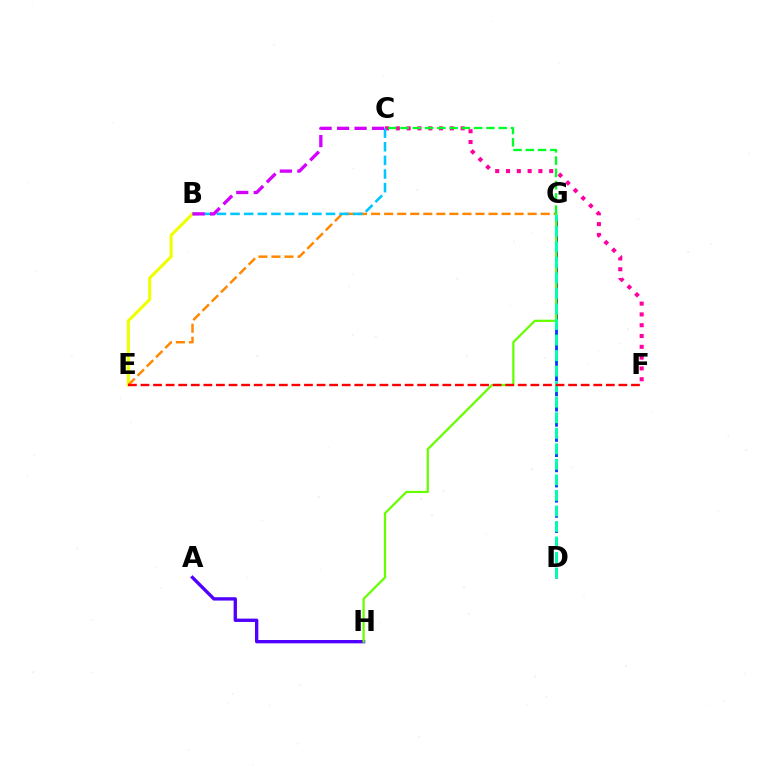{('D', 'G'): [{'color': '#003fff', 'line_style': 'dashed', 'thickness': 2.06}, {'color': '#00ffaf', 'line_style': 'dashed', 'thickness': 2.11}], ('B', 'E'): [{'color': '#eeff00', 'line_style': 'solid', 'thickness': 2.23}], ('C', 'F'): [{'color': '#ff00a0', 'line_style': 'dotted', 'thickness': 2.93}], ('A', 'H'): [{'color': '#4f00ff', 'line_style': 'solid', 'thickness': 2.4}], ('E', 'G'): [{'color': '#ff8800', 'line_style': 'dashed', 'thickness': 1.77}], ('G', 'H'): [{'color': '#66ff00', 'line_style': 'solid', 'thickness': 1.62}], ('B', 'C'): [{'color': '#00c7ff', 'line_style': 'dashed', 'thickness': 1.85}, {'color': '#d600ff', 'line_style': 'dashed', 'thickness': 2.38}], ('E', 'F'): [{'color': '#ff0000', 'line_style': 'dashed', 'thickness': 1.71}], ('C', 'G'): [{'color': '#00ff27', 'line_style': 'dashed', 'thickness': 1.67}]}